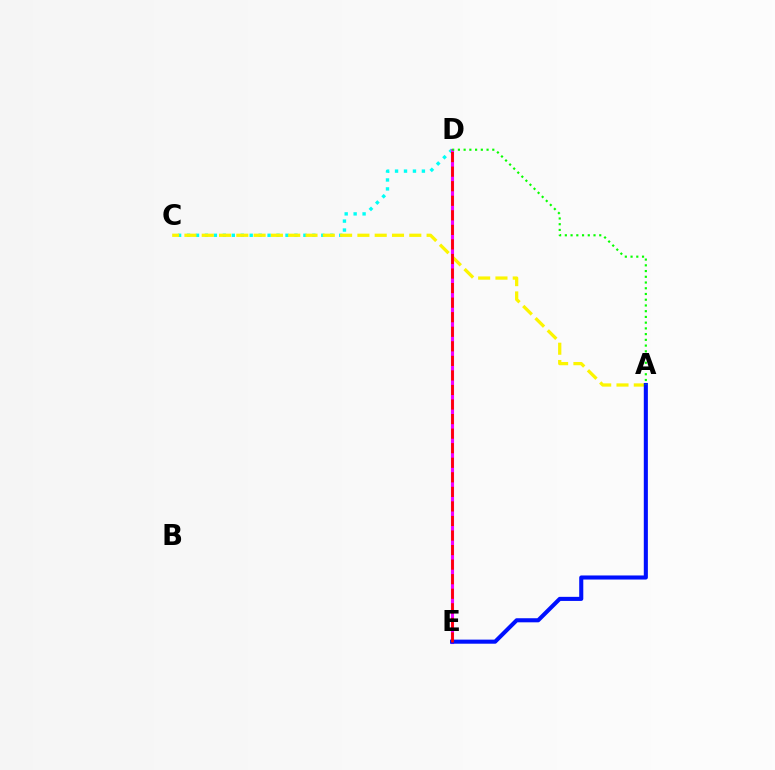{('C', 'D'): [{'color': '#00fff6', 'line_style': 'dotted', 'thickness': 2.43}], ('A', 'C'): [{'color': '#fcf500', 'line_style': 'dashed', 'thickness': 2.35}], ('D', 'E'): [{'color': '#ee00ff', 'line_style': 'solid', 'thickness': 2.23}, {'color': '#ff0000', 'line_style': 'dashed', 'thickness': 1.98}], ('A', 'E'): [{'color': '#0010ff', 'line_style': 'solid', 'thickness': 2.94}], ('A', 'D'): [{'color': '#08ff00', 'line_style': 'dotted', 'thickness': 1.56}]}